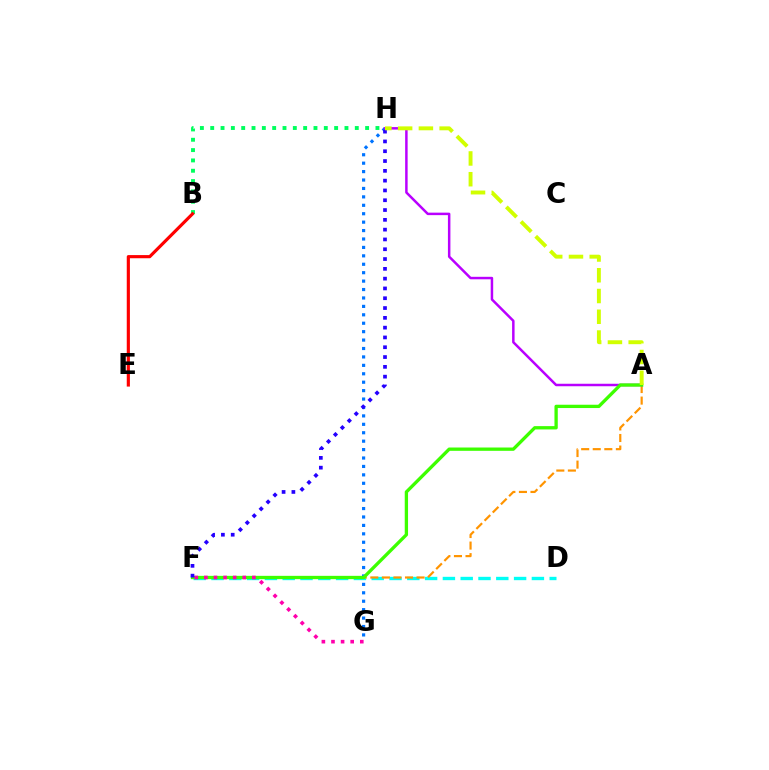{('D', 'F'): [{'color': '#00fff6', 'line_style': 'dashed', 'thickness': 2.42}], ('G', 'H'): [{'color': '#0074ff', 'line_style': 'dotted', 'thickness': 2.29}], ('A', 'F'): [{'color': '#ff9400', 'line_style': 'dashed', 'thickness': 1.57}, {'color': '#3dff00', 'line_style': 'solid', 'thickness': 2.38}], ('B', 'H'): [{'color': '#00ff5c', 'line_style': 'dotted', 'thickness': 2.81}], ('A', 'H'): [{'color': '#b900ff', 'line_style': 'solid', 'thickness': 1.79}, {'color': '#d1ff00', 'line_style': 'dashed', 'thickness': 2.82}], ('F', 'G'): [{'color': '#ff00ac', 'line_style': 'dotted', 'thickness': 2.61}], ('F', 'H'): [{'color': '#2500ff', 'line_style': 'dotted', 'thickness': 2.66}], ('B', 'E'): [{'color': '#ff0000', 'line_style': 'solid', 'thickness': 2.27}]}